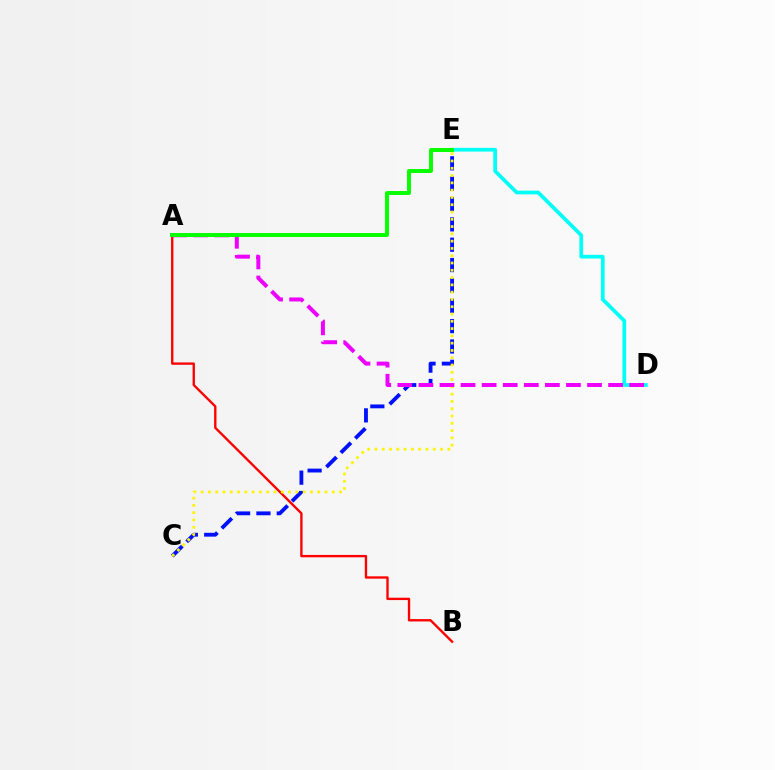{('D', 'E'): [{'color': '#00fff6', 'line_style': 'solid', 'thickness': 2.67}], ('C', 'E'): [{'color': '#0010ff', 'line_style': 'dashed', 'thickness': 2.76}, {'color': '#fcf500', 'line_style': 'dotted', 'thickness': 1.98}], ('A', 'B'): [{'color': '#ff0000', 'line_style': 'solid', 'thickness': 1.69}], ('A', 'D'): [{'color': '#ee00ff', 'line_style': 'dashed', 'thickness': 2.86}], ('A', 'E'): [{'color': '#08ff00', 'line_style': 'solid', 'thickness': 2.85}]}